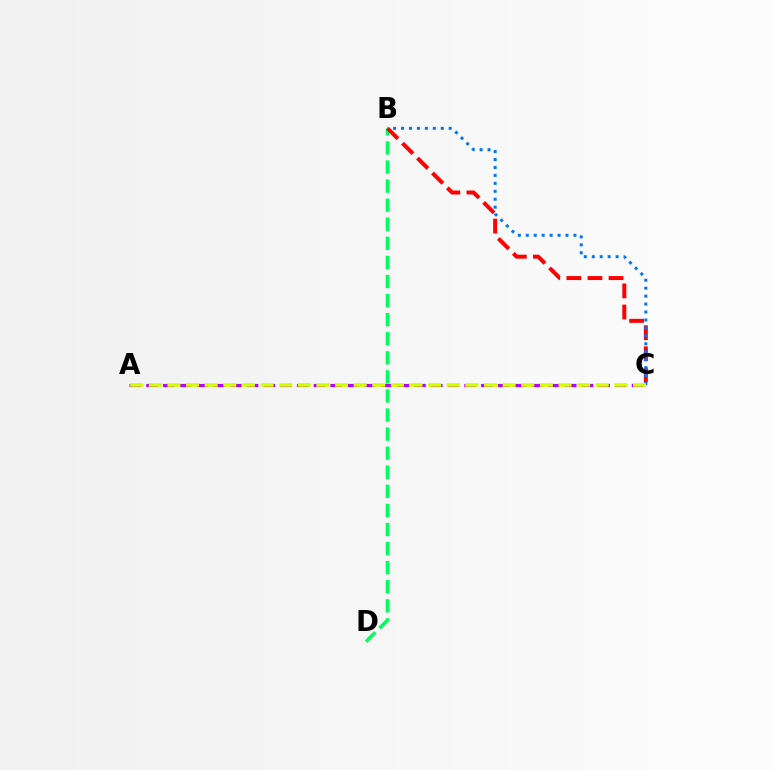{('B', 'D'): [{'color': '#00ff5c', 'line_style': 'dashed', 'thickness': 2.59}], ('B', 'C'): [{'color': '#ff0000', 'line_style': 'dashed', 'thickness': 2.87}, {'color': '#0074ff', 'line_style': 'dotted', 'thickness': 2.16}], ('A', 'C'): [{'color': '#b900ff', 'line_style': 'dashed', 'thickness': 2.27}, {'color': '#d1ff00', 'line_style': 'dashed', 'thickness': 2.53}]}